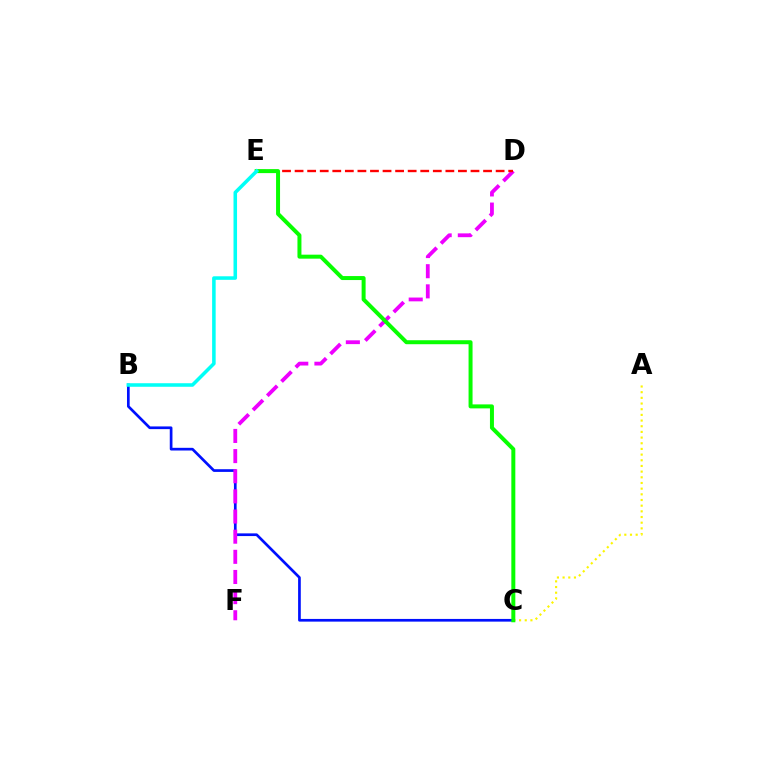{('B', 'C'): [{'color': '#0010ff', 'line_style': 'solid', 'thickness': 1.94}], ('D', 'F'): [{'color': '#ee00ff', 'line_style': 'dashed', 'thickness': 2.74}], ('A', 'C'): [{'color': '#fcf500', 'line_style': 'dotted', 'thickness': 1.54}], ('D', 'E'): [{'color': '#ff0000', 'line_style': 'dashed', 'thickness': 1.71}], ('C', 'E'): [{'color': '#08ff00', 'line_style': 'solid', 'thickness': 2.87}], ('B', 'E'): [{'color': '#00fff6', 'line_style': 'solid', 'thickness': 2.55}]}